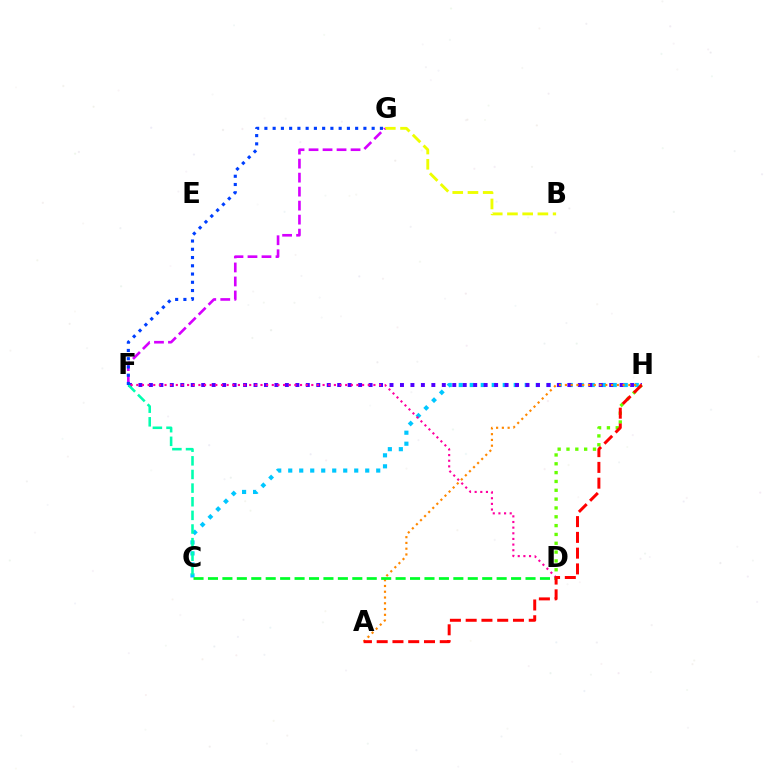{('B', 'G'): [{'color': '#eeff00', 'line_style': 'dashed', 'thickness': 2.07}], ('D', 'H'): [{'color': '#66ff00', 'line_style': 'dotted', 'thickness': 2.4}], ('C', 'H'): [{'color': '#00c7ff', 'line_style': 'dotted', 'thickness': 2.99}], ('F', 'H'): [{'color': '#4f00ff', 'line_style': 'dotted', 'thickness': 2.84}], ('F', 'G'): [{'color': '#d600ff', 'line_style': 'dashed', 'thickness': 1.9}, {'color': '#003fff', 'line_style': 'dotted', 'thickness': 2.24}], ('C', 'F'): [{'color': '#00ffaf', 'line_style': 'dashed', 'thickness': 1.85}], ('A', 'H'): [{'color': '#ff8800', 'line_style': 'dotted', 'thickness': 1.57}, {'color': '#ff0000', 'line_style': 'dashed', 'thickness': 2.14}], ('C', 'D'): [{'color': '#00ff27', 'line_style': 'dashed', 'thickness': 1.96}], ('D', 'F'): [{'color': '#ff00a0', 'line_style': 'dotted', 'thickness': 1.53}]}